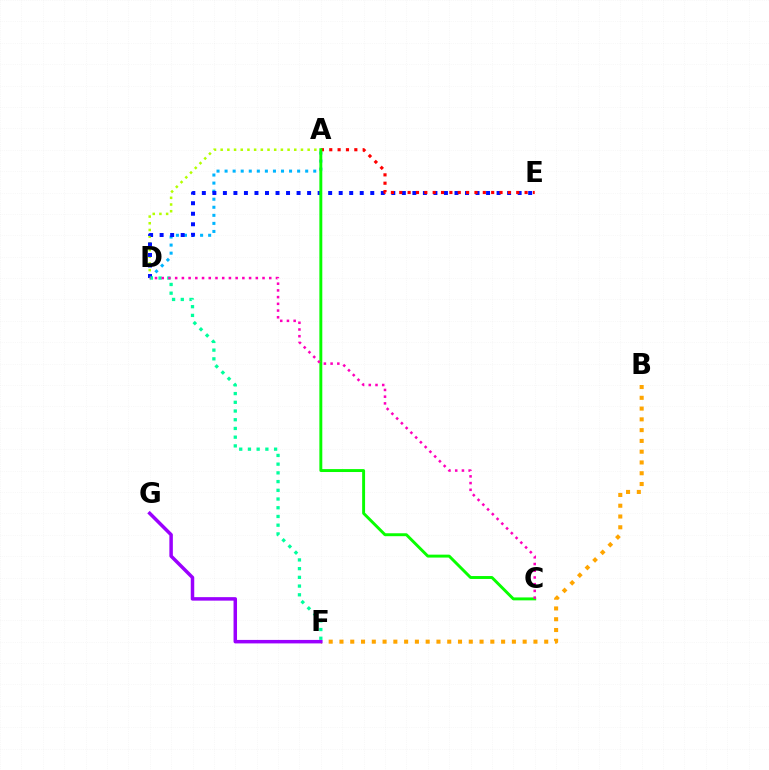{('B', 'F'): [{'color': '#ffa500', 'line_style': 'dotted', 'thickness': 2.93}], ('A', 'D'): [{'color': '#00b5ff', 'line_style': 'dotted', 'thickness': 2.19}, {'color': '#b3ff00', 'line_style': 'dotted', 'thickness': 1.82}], ('F', 'G'): [{'color': '#9b00ff', 'line_style': 'solid', 'thickness': 2.51}], ('D', 'E'): [{'color': '#0010ff', 'line_style': 'dotted', 'thickness': 2.86}], ('D', 'F'): [{'color': '#00ff9d', 'line_style': 'dotted', 'thickness': 2.37}], ('A', 'E'): [{'color': '#ff0000', 'line_style': 'dotted', 'thickness': 2.27}], ('A', 'C'): [{'color': '#08ff00', 'line_style': 'solid', 'thickness': 2.11}], ('C', 'D'): [{'color': '#ff00bd', 'line_style': 'dotted', 'thickness': 1.83}]}